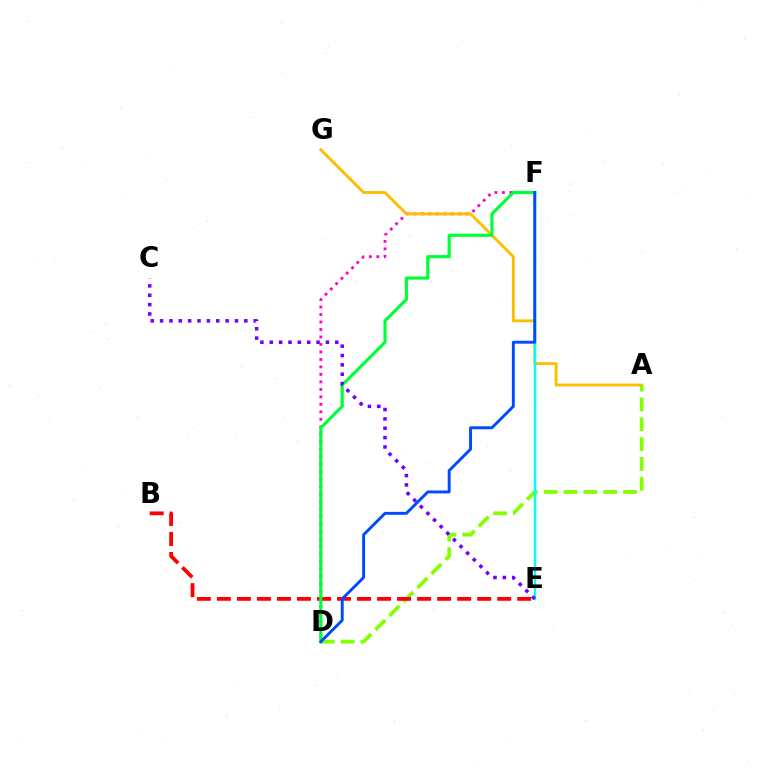{('D', 'F'): [{'color': '#ff00cf', 'line_style': 'dotted', 'thickness': 2.03}, {'color': '#00ff39', 'line_style': 'solid', 'thickness': 2.27}, {'color': '#004bff', 'line_style': 'solid', 'thickness': 2.1}], ('A', 'G'): [{'color': '#ffbd00', 'line_style': 'solid', 'thickness': 2.07}], ('A', 'D'): [{'color': '#84ff00', 'line_style': 'dashed', 'thickness': 2.69}], ('E', 'F'): [{'color': '#00fff6', 'line_style': 'solid', 'thickness': 1.76}], ('B', 'E'): [{'color': '#ff0000', 'line_style': 'dashed', 'thickness': 2.72}], ('C', 'E'): [{'color': '#7200ff', 'line_style': 'dotted', 'thickness': 2.54}]}